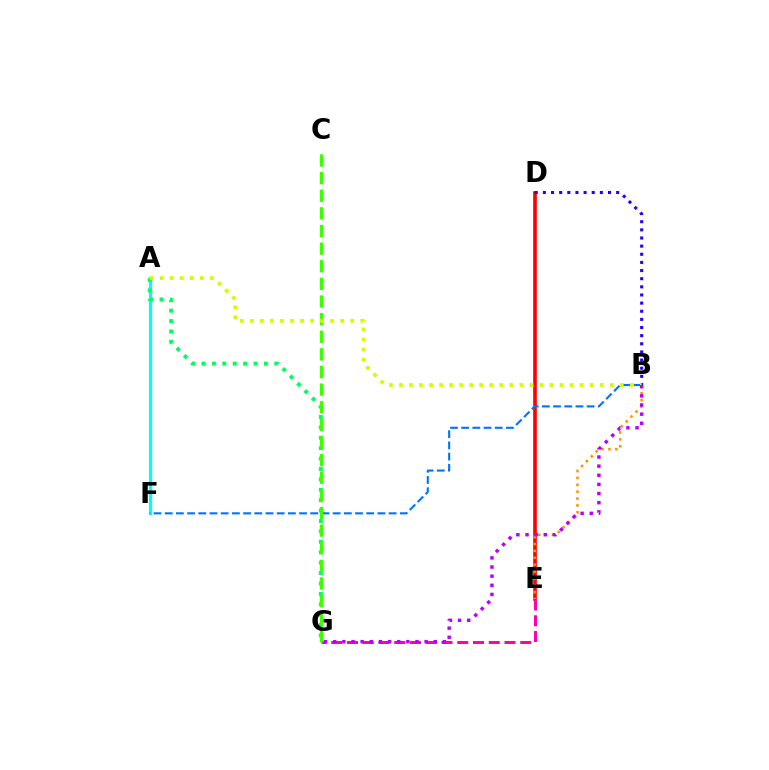{('D', 'E'): [{'color': '#ff0000', 'line_style': 'solid', 'thickness': 2.63}], ('A', 'F'): [{'color': '#00fff6', 'line_style': 'solid', 'thickness': 2.33}], ('E', 'G'): [{'color': '#ff00ac', 'line_style': 'dashed', 'thickness': 2.14}], ('B', 'F'): [{'color': '#0074ff', 'line_style': 'dashed', 'thickness': 1.52}], ('B', 'D'): [{'color': '#2500ff', 'line_style': 'dotted', 'thickness': 2.21}], ('B', 'E'): [{'color': '#ff9400', 'line_style': 'dotted', 'thickness': 1.87}], ('A', 'G'): [{'color': '#00ff5c', 'line_style': 'dotted', 'thickness': 2.83}], ('C', 'G'): [{'color': '#3dff00', 'line_style': 'dashed', 'thickness': 2.39}], ('A', 'B'): [{'color': '#d1ff00', 'line_style': 'dotted', 'thickness': 2.73}], ('B', 'G'): [{'color': '#b900ff', 'line_style': 'dotted', 'thickness': 2.48}]}